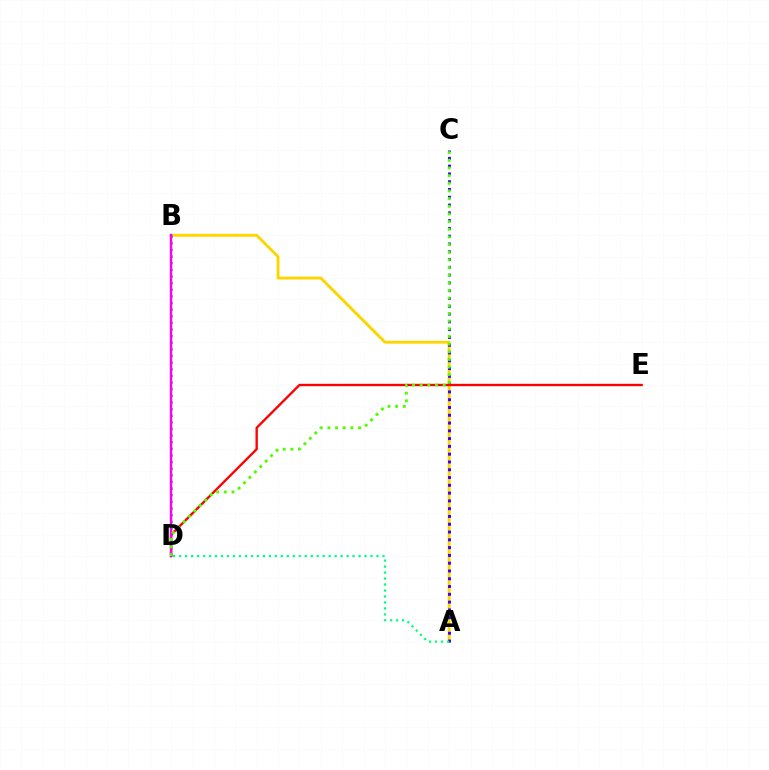{('A', 'B'): [{'color': '#ffd500', 'line_style': 'solid', 'thickness': 2.09}], ('B', 'D'): [{'color': '#009eff', 'line_style': 'dotted', 'thickness': 1.8}, {'color': '#ff00ed', 'line_style': 'solid', 'thickness': 1.75}], ('A', 'C'): [{'color': '#3700ff', 'line_style': 'dotted', 'thickness': 2.12}], ('D', 'E'): [{'color': '#ff0000', 'line_style': 'solid', 'thickness': 1.69}], ('C', 'D'): [{'color': '#4fff00', 'line_style': 'dotted', 'thickness': 2.08}], ('A', 'D'): [{'color': '#00ff86', 'line_style': 'dotted', 'thickness': 1.63}]}